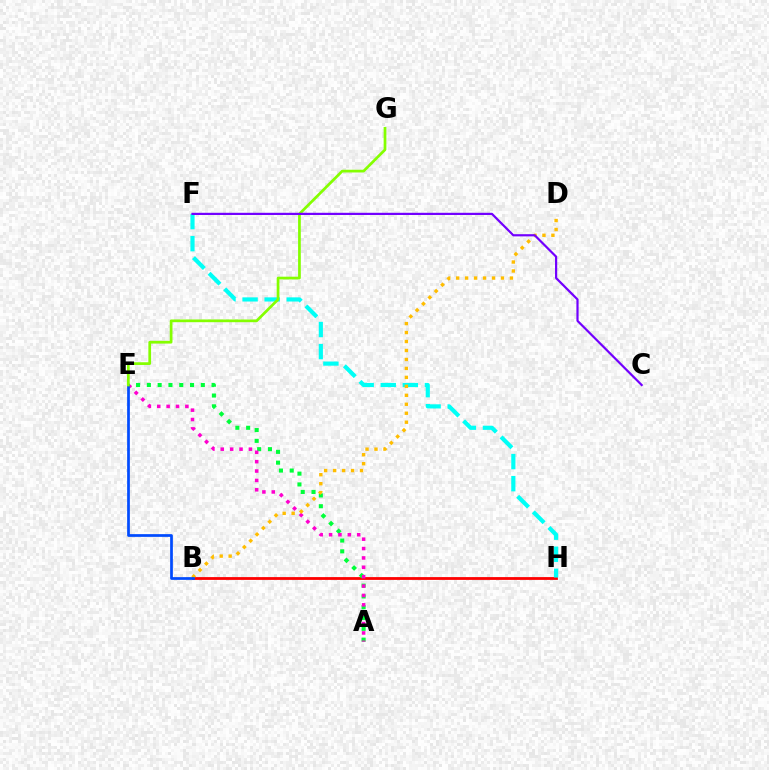{('B', 'H'): [{'color': '#ff0000', 'line_style': 'solid', 'thickness': 2.01}], ('F', 'H'): [{'color': '#00fff6', 'line_style': 'dashed', 'thickness': 3.0}], ('A', 'E'): [{'color': '#00ff39', 'line_style': 'dotted', 'thickness': 2.93}, {'color': '#ff00cf', 'line_style': 'dotted', 'thickness': 2.55}], ('B', 'D'): [{'color': '#ffbd00', 'line_style': 'dotted', 'thickness': 2.44}], ('B', 'E'): [{'color': '#004bff', 'line_style': 'solid', 'thickness': 1.96}], ('E', 'G'): [{'color': '#84ff00', 'line_style': 'solid', 'thickness': 1.96}], ('C', 'F'): [{'color': '#7200ff', 'line_style': 'solid', 'thickness': 1.58}]}